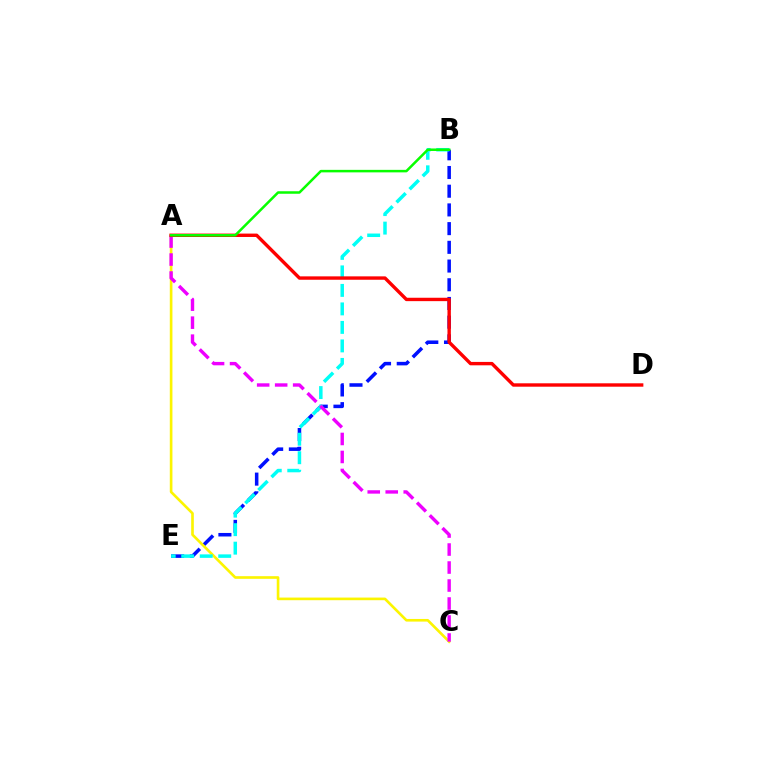{('B', 'E'): [{'color': '#0010ff', 'line_style': 'dashed', 'thickness': 2.54}, {'color': '#00fff6', 'line_style': 'dashed', 'thickness': 2.51}], ('A', 'C'): [{'color': '#fcf500', 'line_style': 'solid', 'thickness': 1.9}, {'color': '#ee00ff', 'line_style': 'dashed', 'thickness': 2.44}], ('A', 'D'): [{'color': '#ff0000', 'line_style': 'solid', 'thickness': 2.44}], ('A', 'B'): [{'color': '#08ff00', 'line_style': 'solid', 'thickness': 1.81}]}